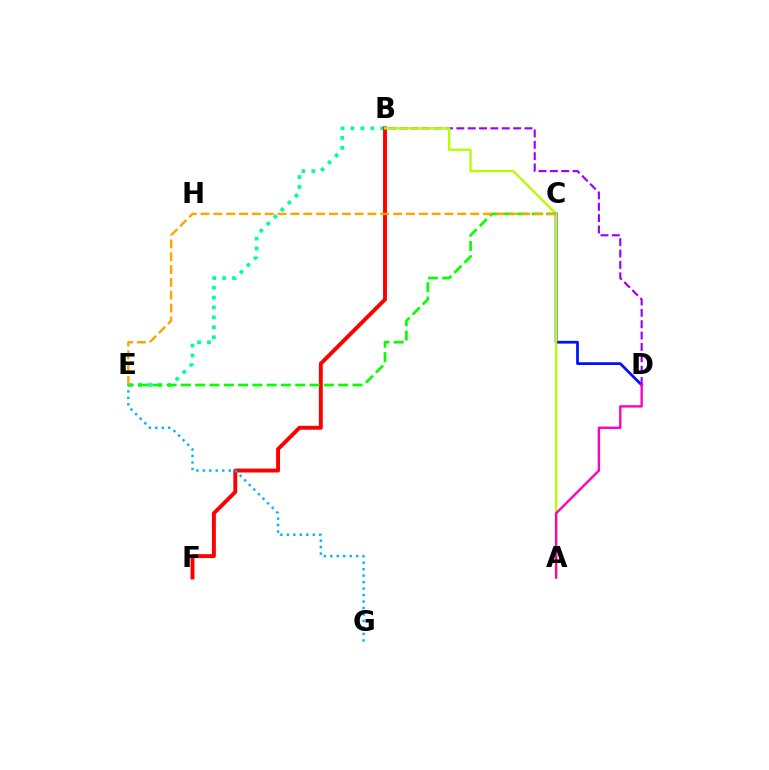{('C', 'D'): [{'color': '#0010ff', 'line_style': 'solid', 'thickness': 1.98}], ('B', 'D'): [{'color': '#9b00ff', 'line_style': 'dashed', 'thickness': 1.54}], ('B', 'E'): [{'color': '#00ff9d', 'line_style': 'dotted', 'thickness': 2.69}], ('B', 'F'): [{'color': '#ff0000', 'line_style': 'solid', 'thickness': 2.81}], ('A', 'B'): [{'color': '#b3ff00', 'line_style': 'solid', 'thickness': 1.68}], ('E', 'G'): [{'color': '#00b5ff', 'line_style': 'dotted', 'thickness': 1.76}], ('C', 'E'): [{'color': '#08ff00', 'line_style': 'dashed', 'thickness': 1.94}, {'color': '#ffa500', 'line_style': 'dashed', 'thickness': 1.74}], ('A', 'D'): [{'color': '#ff00bd', 'line_style': 'solid', 'thickness': 1.7}]}